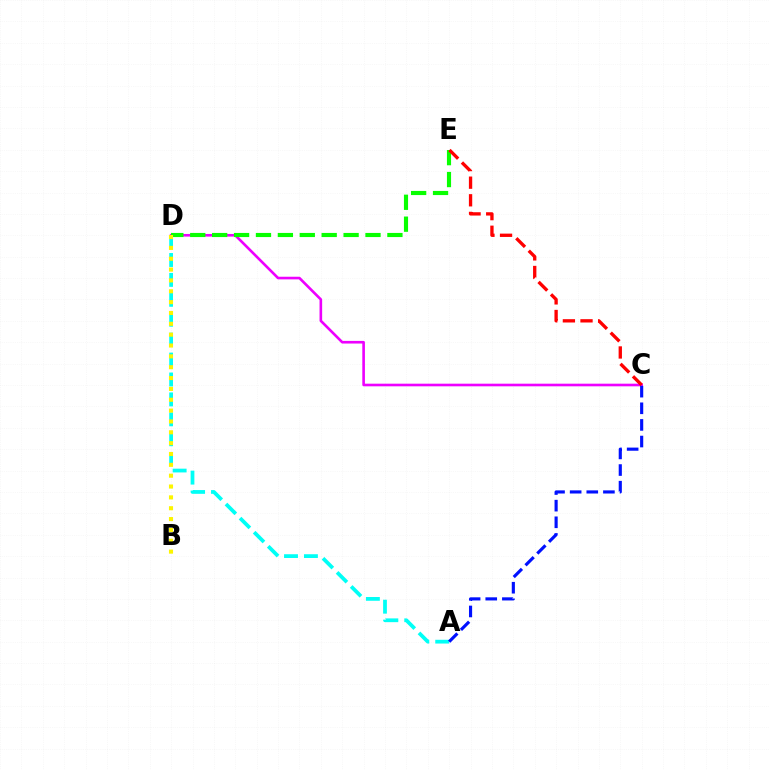{('C', 'D'): [{'color': '#ee00ff', 'line_style': 'solid', 'thickness': 1.89}], ('D', 'E'): [{'color': '#08ff00', 'line_style': 'dashed', 'thickness': 2.98}], ('C', 'E'): [{'color': '#ff0000', 'line_style': 'dashed', 'thickness': 2.39}], ('A', 'D'): [{'color': '#00fff6', 'line_style': 'dashed', 'thickness': 2.71}], ('B', 'D'): [{'color': '#fcf500', 'line_style': 'dotted', 'thickness': 2.95}], ('A', 'C'): [{'color': '#0010ff', 'line_style': 'dashed', 'thickness': 2.26}]}